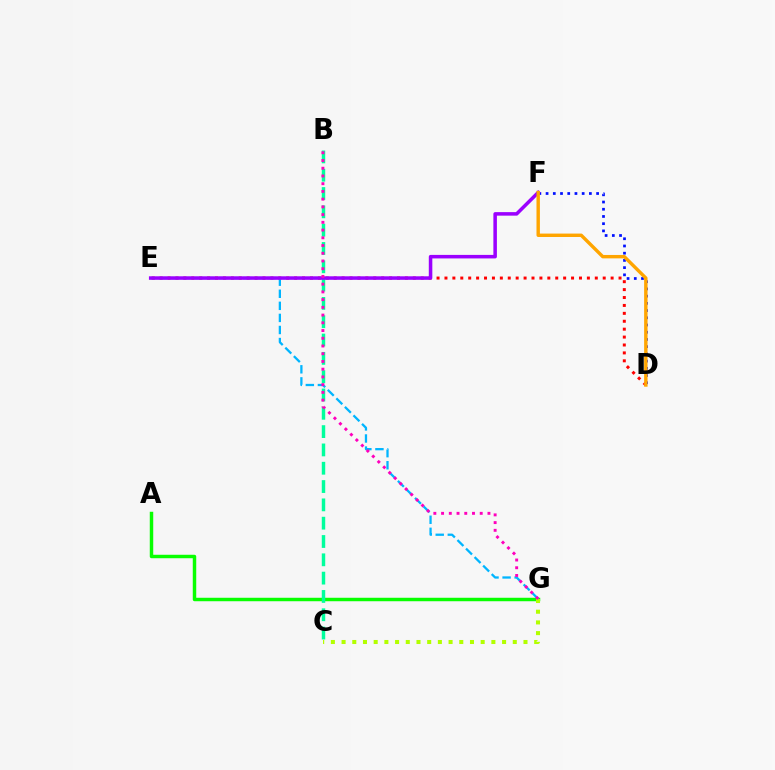{('A', 'G'): [{'color': '#08ff00', 'line_style': 'solid', 'thickness': 2.49}], ('B', 'C'): [{'color': '#00ff9d', 'line_style': 'dashed', 'thickness': 2.49}], ('D', 'F'): [{'color': '#0010ff', 'line_style': 'dotted', 'thickness': 1.96}, {'color': '#ffa500', 'line_style': 'solid', 'thickness': 2.45}], ('D', 'E'): [{'color': '#ff0000', 'line_style': 'dotted', 'thickness': 2.15}], ('E', 'G'): [{'color': '#00b5ff', 'line_style': 'dashed', 'thickness': 1.64}], ('E', 'F'): [{'color': '#9b00ff', 'line_style': 'solid', 'thickness': 2.54}], ('C', 'G'): [{'color': '#b3ff00', 'line_style': 'dotted', 'thickness': 2.91}], ('B', 'G'): [{'color': '#ff00bd', 'line_style': 'dotted', 'thickness': 2.1}]}